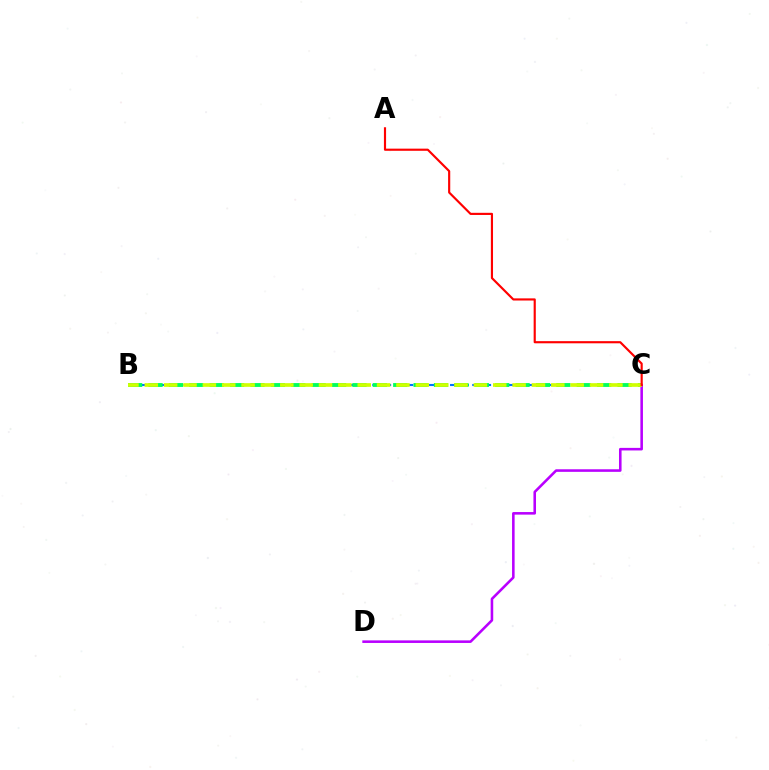{('B', 'C'): [{'color': '#0074ff', 'line_style': 'dashed', 'thickness': 1.51}, {'color': '#00ff5c', 'line_style': 'dashed', 'thickness': 2.77}, {'color': '#d1ff00', 'line_style': 'dashed', 'thickness': 2.63}], ('C', 'D'): [{'color': '#b900ff', 'line_style': 'solid', 'thickness': 1.85}], ('A', 'C'): [{'color': '#ff0000', 'line_style': 'solid', 'thickness': 1.55}]}